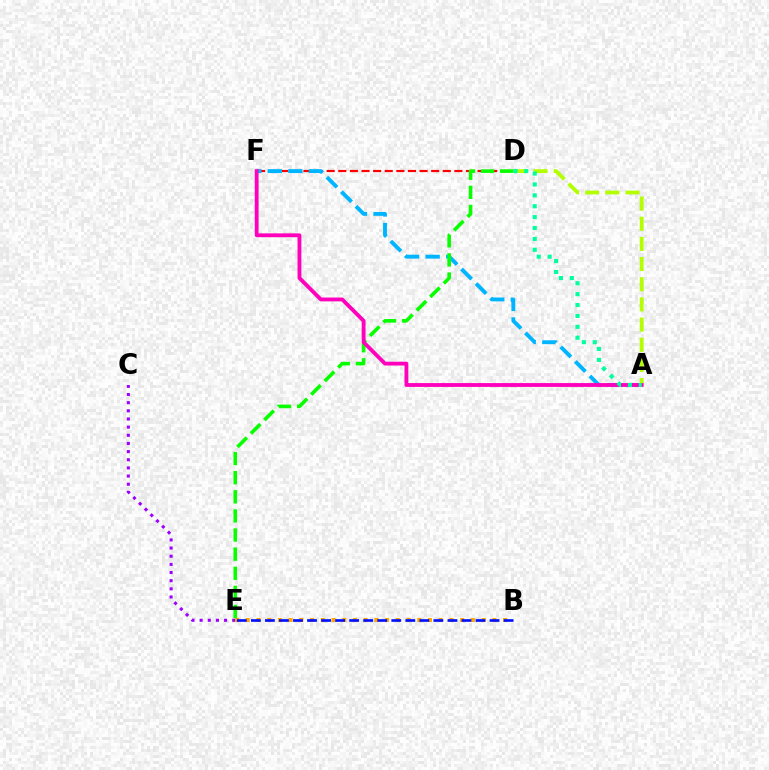{('D', 'F'): [{'color': '#ff0000', 'line_style': 'dashed', 'thickness': 1.58}], ('A', 'F'): [{'color': '#00b5ff', 'line_style': 'dashed', 'thickness': 2.8}, {'color': '#ff00bd', 'line_style': 'solid', 'thickness': 2.76}], ('A', 'D'): [{'color': '#b3ff00', 'line_style': 'dashed', 'thickness': 2.74}, {'color': '#00ff9d', 'line_style': 'dotted', 'thickness': 2.96}], ('C', 'E'): [{'color': '#9b00ff', 'line_style': 'dotted', 'thickness': 2.22}], ('B', 'E'): [{'color': '#ffa500', 'line_style': 'dotted', 'thickness': 2.91}, {'color': '#0010ff', 'line_style': 'dashed', 'thickness': 1.91}], ('D', 'E'): [{'color': '#08ff00', 'line_style': 'dashed', 'thickness': 2.6}]}